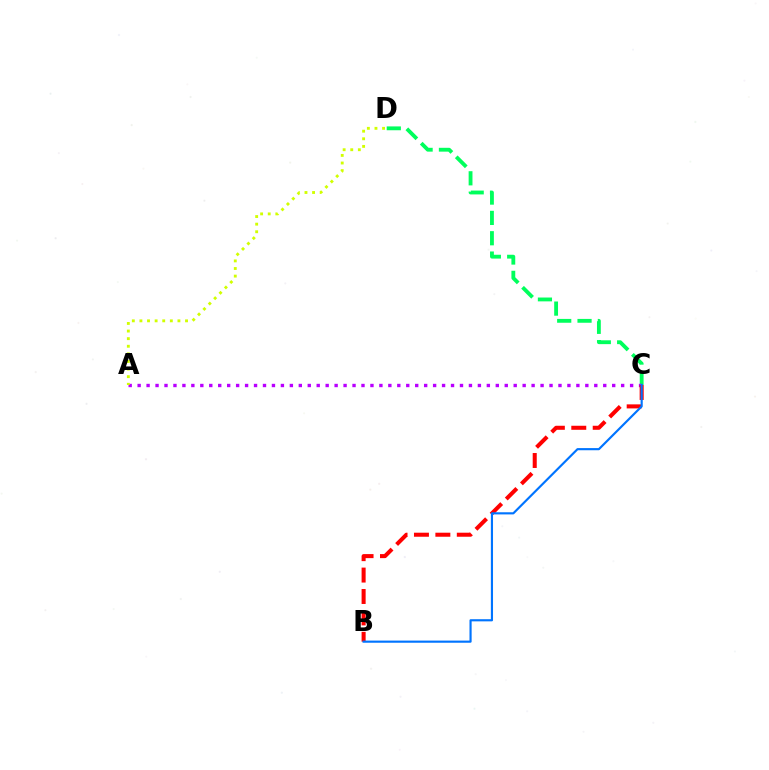{('C', 'D'): [{'color': '#00ff5c', 'line_style': 'dashed', 'thickness': 2.76}], ('A', 'C'): [{'color': '#b900ff', 'line_style': 'dotted', 'thickness': 2.43}], ('B', 'C'): [{'color': '#ff0000', 'line_style': 'dashed', 'thickness': 2.91}, {'color': '#0074ff', 'line_style': 'solid', 'thickness': 1.55}], ('A', 'D'): [{'color': '#d1ff00', 'line_style': 'dotted', 'thickness': 2.07}]}